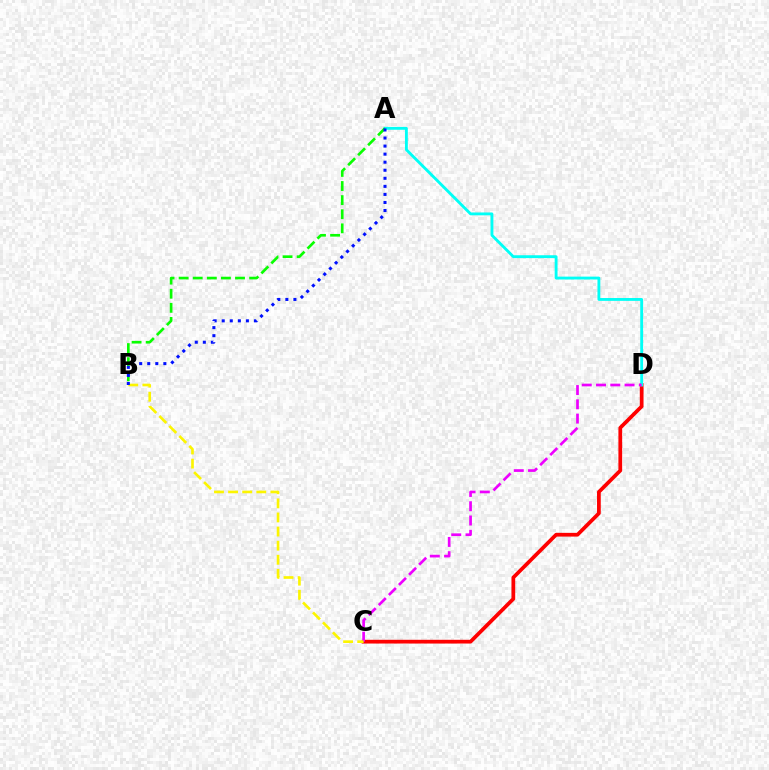{('C', 'D'): [{'color': '#ff0000', 'line_style': 'solid', 'thickness': 2.69}, {'color': '#ee00ff', 'line_style': 'dashed', 'thickness': 1.94}], ('A', 'D'): [{'color': '#00fff6', 'line_style': 'solid', 'thickness': 2.05}], ('B', 'C'): [{'color': '#fcf500', 'line_style': 'dashed', 'thickness': 1.92}], ('A', 'B'): [{'color': '#08ff00', 'line_style': 'dashed', 'thickness': 1.92}, {'color': '#0010ff', 'line_style': 'dotted', 'thickness': 2.19}]}